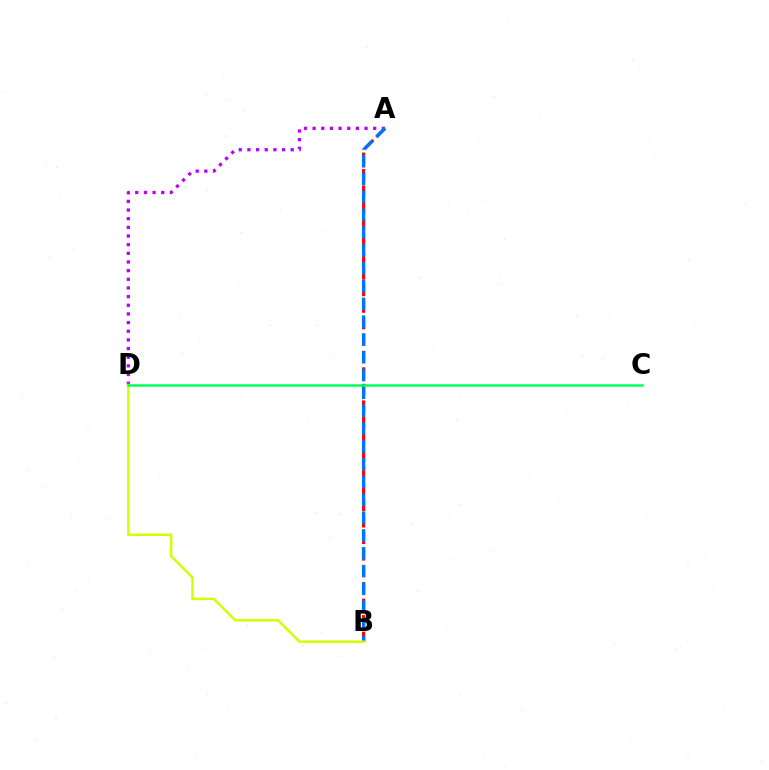{('A', 'B'): [{'color': '#ff0000', 'line_style': 'dashed', 'thickness': 2.24}, {'color': '#0074ff', 'line_style': 'dashed', 'thickness': 2.42}], ('A', 'D'): [{'color': '#b900ff', 'line_style': 'dotted', 'thickness': 2.35}], ('B', 'D'): [{'color': '#d1ff00', 'line_style': 'solid', 'thickness': 1.79}], ('C', 'D'): [{'color': '#00ff5c', 'line_style': 'solid', 'thickness': 1.8}]}